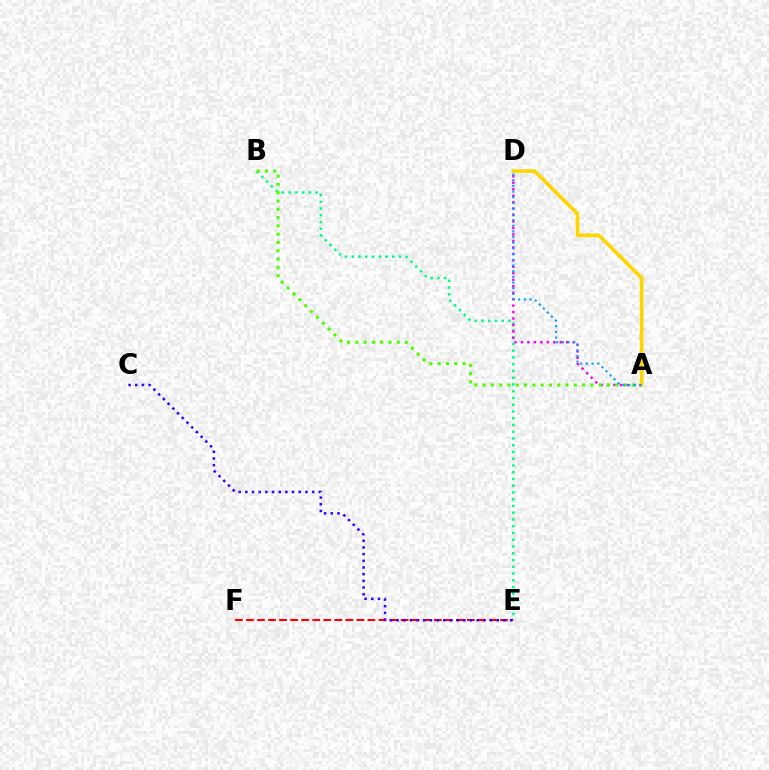{('B', 'E'): [{'color': '#00ff86', 'line_style': 'dotted', 'thickness': 1.83}], ('A', 'D'): [{'color': '#ff00ed', 'line_style': 'dotted', 'thickness': 1.76}, {'color': '#ffd500', 'line_style': 'solid', 'thickness': 2.61}, {'color': '#009eff', 'line_style': 'dotted', 'thickness': 1.54}], ('A', 'B'): [{'color': '#4fff00', 'line_style': 'dotted', 'thickness': 2.25}], ('E', 'F'): [{'color': '#ff0000', 'line_style': 'dashed', 'thickness': 1.5}], ('C', 'E'): [{'color': '#3700ff', 'line_style': 'dotted', 'thickness': 1.81}]}